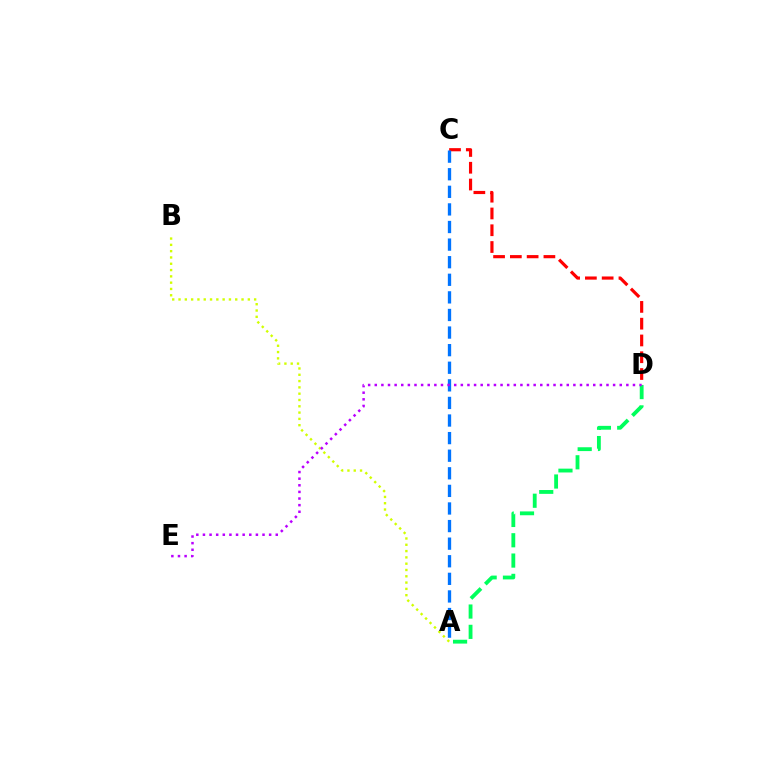{('A', 'D'): [{'color': '#00ff5c', 'line_style': 'dashed', 'thickness': 2.76}], ('C', 'D'): [{'color': '#ff0000', 'line_style': 'dashed', 'thickness': 2.28}], ('A', 'C'): [{'color': '#0074ff', 'line_style': 'dashed', 'thickness': 2.39}], ('A', 'B'): [{'color': '#d1ff00', 'line_style': 'dotted', 'thickness': 1.71}], ('D', 'E'): [{'color': '#b900ff', 'line_style': 'dotted', 'thickness': 1.8}]}